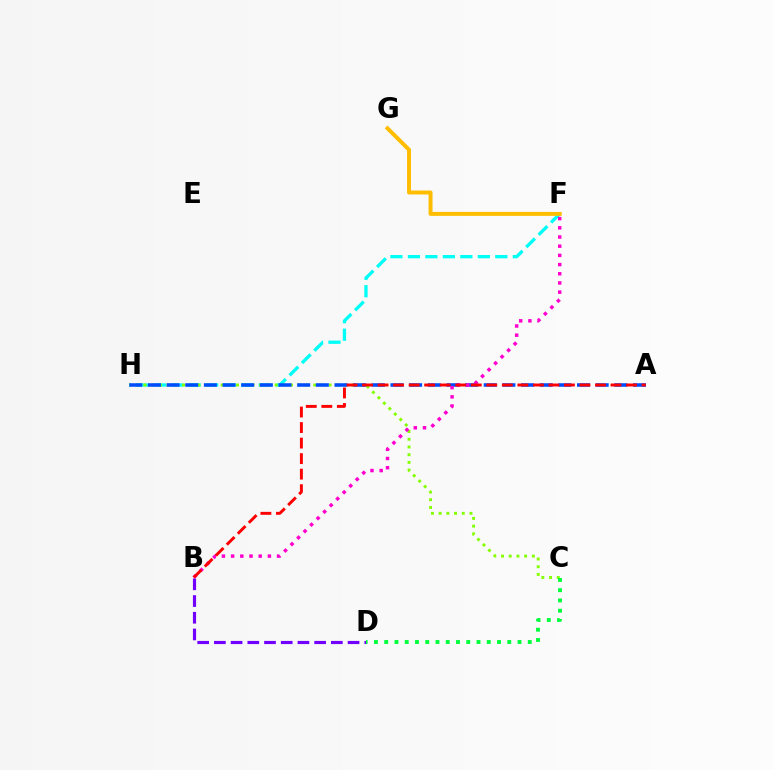{('F', 'H'): [{'color': '#00fff6', 'line_style': 'dashed', 'thickness': 2.37}], ('C', 'H'): [{'color': '#84ff00', 'line_style': 'dotted', 'thickness': 2.1}], ('A', 'H'): [{'color': '#004bff', 'line_style': 'dashed', 'thickness': 2.53}], ('B', 'D'): [{'color': '#7200ff', 'line_style': 'dashed', 'thickness': 2.27}], ('F', 'G'): [{'color': '#ffbd00', 'line_style': 'solid', 'thickness': 2.85}], ('C', 'D'): [{'color': '#00ff39', 'line_style': 'dotted', 'thickness': 2.79}], ('B', 'F'): [{'color': '#ff00cf', 'line_style': 'dotted', 'thickness': 2.5}], ('A', 'B'): [{'color': '#ff0000', 'line_style': 'dashed', 'thickness': 2.11}]}